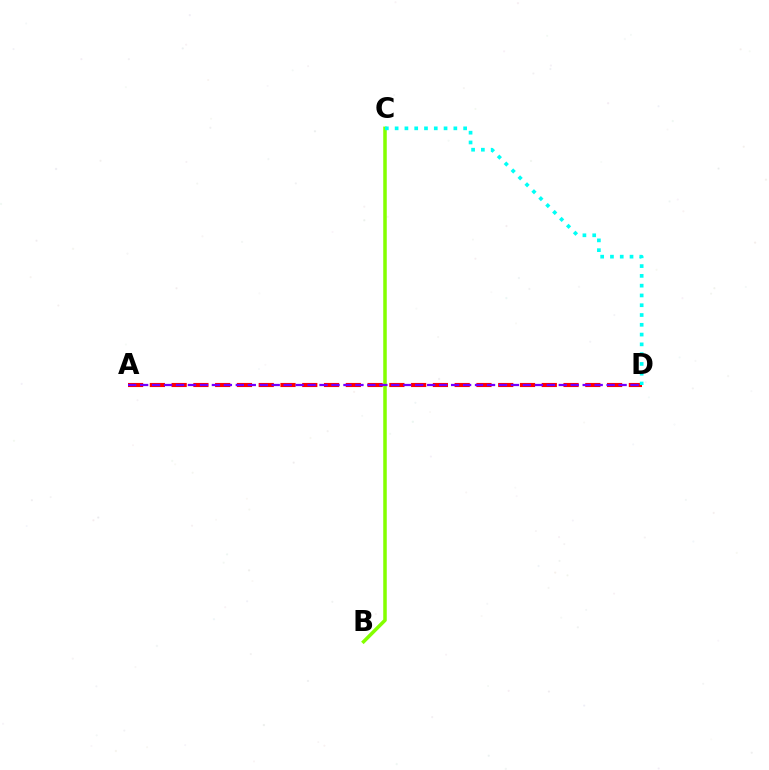{('B', 'C'): [{'color': '#84ff00', 'line_style': 'solid', 'thickness': 2.54}], ('A', 'D'): [{'color': '#ff0000', 'line_style': 'dashed', 'thickness': 2.96}, {'color': '#7200ff', 'line_style': 'dashed', 'thickness': 1.62}], ('C', 'D'): [{'color': '#00fff6', 'line_style': 'dotted', 'thickness': 2.66}]}